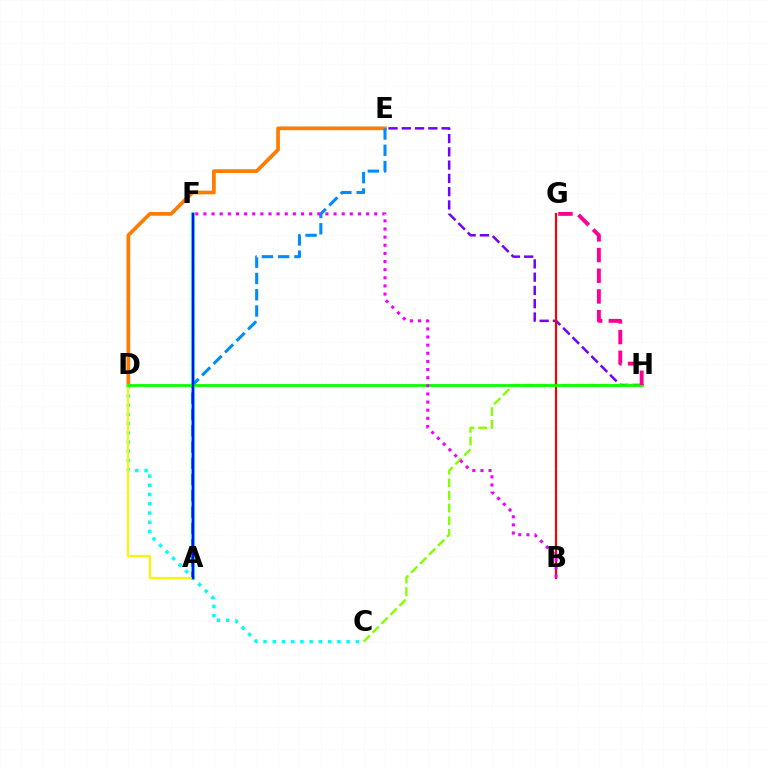{('E', 'H'): [{'color': '#7200ff', 'line_style': 'dashed', 'thickness': 1.8}], ('D', 'E'): [{'color': '#ff7c00', 'line_style': 'solid', 'thickness': 2.67}], ('C', 'D'): [{'color': '#00fff6', 'line_style': 'dotted', 'thickness': 2.51}], ('A', 'F'): [{'color': '#00ff74', 'line_style': 'solid', 'thickness': 2.53}, {'color': '#0010ff', 'line_style': 'solid', 'thickness': 1.66}], ('A', 'E'): [{'color': '#008cff', 'line_style': 'dashed', 'thickness': 2.21}], ('C', 'H'): [{'color': '#84ff00', 'line_style': 'dashed', 'thickness': 1.72}], ('A', 'D'): [{'color': '#fcf500', 'line_style': 'solid', 'thickness': 1.58}], ('B', 'G'): [{'color': '#ff0000', 'line_style': 'solid', 'thickness': 1.58}], ('D', 'H'): [{'color': '#08ff00', 'line_style': 'solid', 'thickness': 1.99}], ('B', 'F'): [{'color': '#ee00ff', 'line_style': 'dotted', 'thickness': 2.21}], ('G', 'H'): [{'color': '#ff0094', 'line_style': 'dashed', 'thickness': 2.81}]}